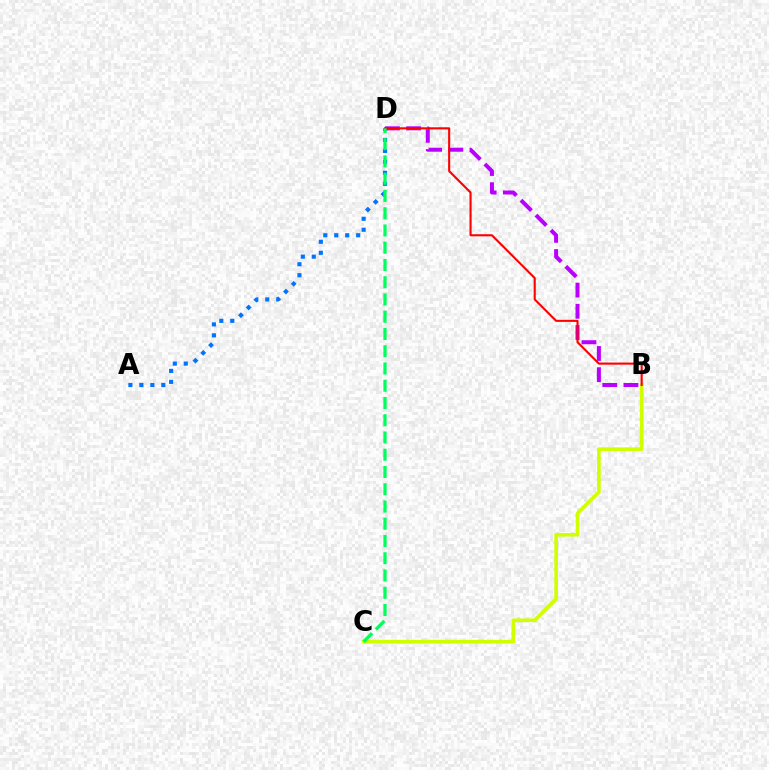{('B', 'D'): [{'color': '#b900ff', 'line_style': 'dashed', 'thickness': 2.88}, {'color': '#ff0000', 'line_style': 'solid', 'thickness': 1.51}], ('B', 'C'): [{'color': '#d1ff00', 'line_style': 'solid', 'thickness': 2.61}], ('A', 'D'): [{'color': '#0074ff', 'line_style': 'dotted', 'thickness': 2.98}], ('C', 'D'): [{'color': '#00ff5c', 'line_style': 'dashed', 'thickness': 2.34}]}